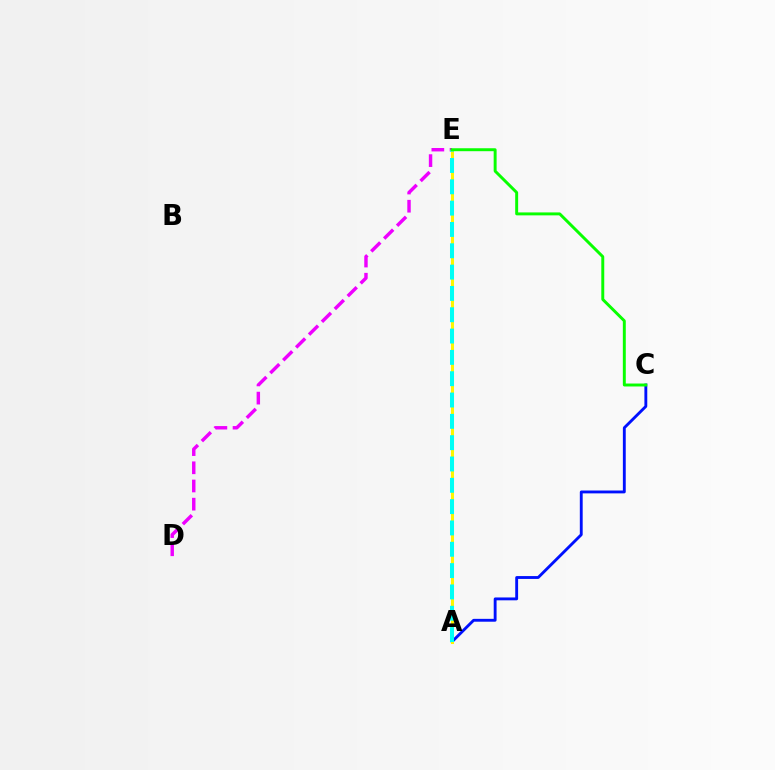{('A', 'C'): [{'color': '#0010ff', 'line_style': 'solid', 'thickness': 2.06}], ('A', 'E'): [{'color': '#ff0000', 'line_style': 'solid', 'thickness': 2.12}, {'color': '#fcf500', 'line_style': 'solid', 'thickness': 2.18}, {'color': '#00fff6', 'line_style': 'dashed', 'thickness': 2.9}], ('D', 'E'): [{'color': '#ee00ff', 'line_style': 'dashed', 'thickness': 2.47}], ('C', 'E'): [{'color': '#08ff00', 'line_style': 'solid', 'thickness': 2.12}]}